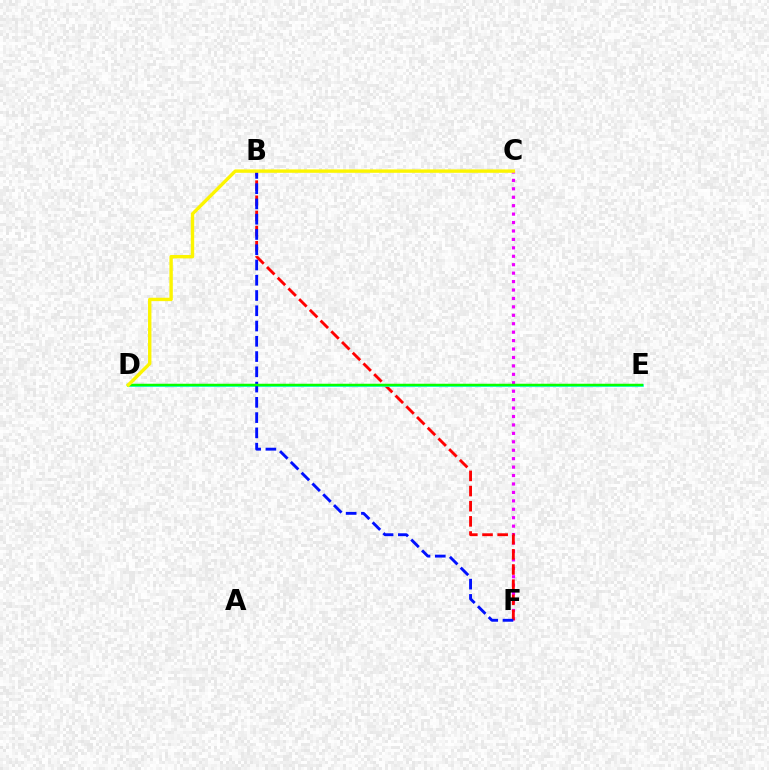{('C', 'F'): [{'color': '#ee00ff', 'line_style': 'dotted', 'thickness': 2.29}], ('B', 'F'): [{'color': '#ff0000', 'line_style': 'dashed', 'thickness': 2.06}, {'color': '#0010ff', 'line_style': 'dashed', 'thickness': 2.07}], ('D', 'E'): [{'color': '#00fff6', 'line_style': 'solid', 'thickness': 1.91}, {'color': '#08ff00', 'line_style': 'solid', 'thickness': 1.79}], ('C', 'D'): [{'color': '#fcf500', 'line_style': 'solid', 'thickness': 2.45}]}